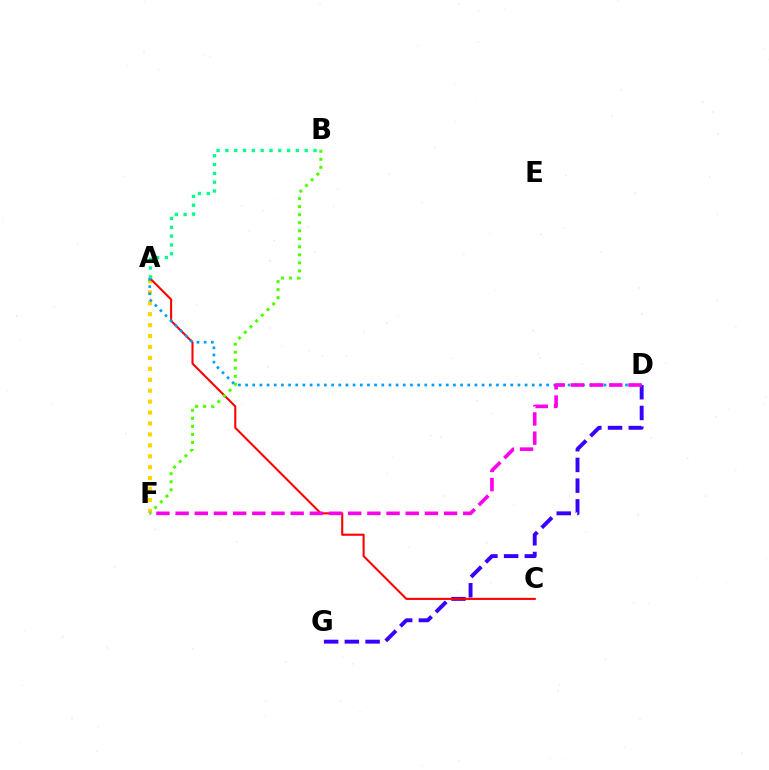{('D', 'G'): [{'color': '#3700ff', 'line_style': 'dashed', 'thickness': 2.82}], ('A', 'F'): [{'color': '#ffd500', 'line_style': 'dotted', 'thickness': 2.97}], ('A', 'C'): [{'color': '#ff0000', 'line_style': 'solid', 'thickness': 1.5}], ('A', 'D'): [{'color': '#009eff', 'line_style': 'dotted', 'thickness': 1.95}], ('A', 'B'): [{'color': '#00ff86', 'line_style': 'dotted', 'thickness': 2.39}], ('D', 'F'): [{'color': '#ff00ed', 'line_style': 'dashed', 'thickness': 2.61}], ('B', 'F'): [{'color': '#4fff00', 'line_style': 'dotted', 'thickness': 2.18}]}